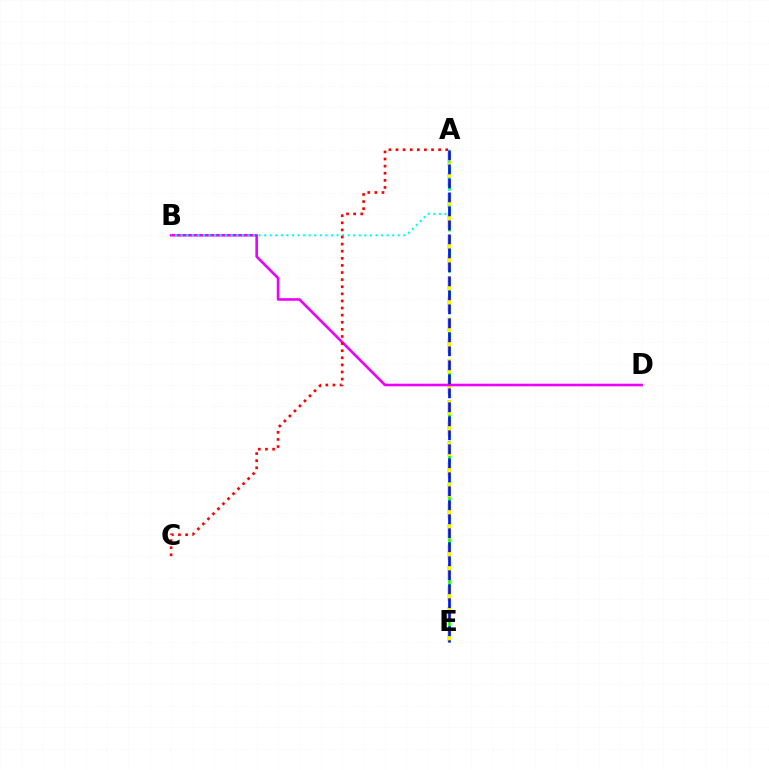{('A', 'E'): [{'color': '#08ff00', 'line_style': 'dashed', 'thickness': 1.86}, {'color': '#fcf500', 'line_style': 'dashed', 'thickness': 2.81}, {'color': '#0010ff', 'line_style': 'dashed', 'thickness': 1.9}], ('B', 'D'): [{'color': '#ee00ff', 'line_style': 'solid', 'thickness': 1.88}], ('A', 'B'): [{'color': '#00fff6', 'line_style': 'dotted', 'thickness': 1.51}], ('A', 'C'): [{'color': '#ff0000', 'line_style': 'dotted', 'thickness': 1.93}]}